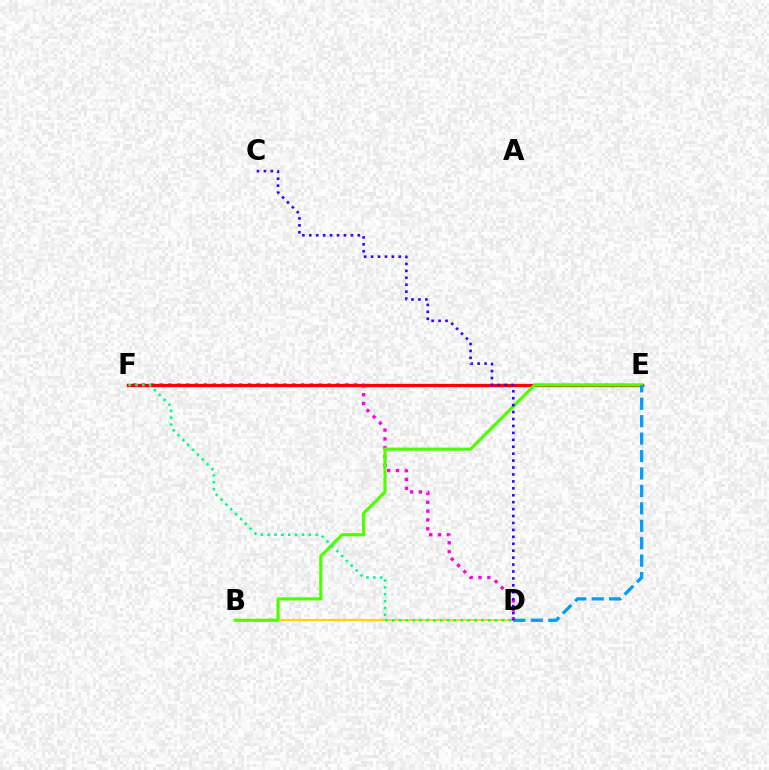{('B', 'D'): [{'color': '#ffd500', 'line_style': 'solid', 'thickness': 1.53}], ('D', 'F'): [{'color': '#ff00ed', 'line_style': 'dotted', 'thickness': 2.4}, {'color': '#00ff86', 'line_style': 'dotted', 'thickness': 1.86}], ('E', 'F'): [{'color': '#ff0000', 'line_style': 'solid', 'thickness': 2.38}], ('B', 'E'): [{'color': '#4fff00', 'line_style': 'solid', 'thickness': 2.29}], ('D', 'E'): [{'color': '#009eff', 'line_style': 'dashed', 'thickness': 2.37}], ('C', 'D'): [{'color': '#3700ff', 'line_style': 'dotted', 'thickness': 1.88}]}